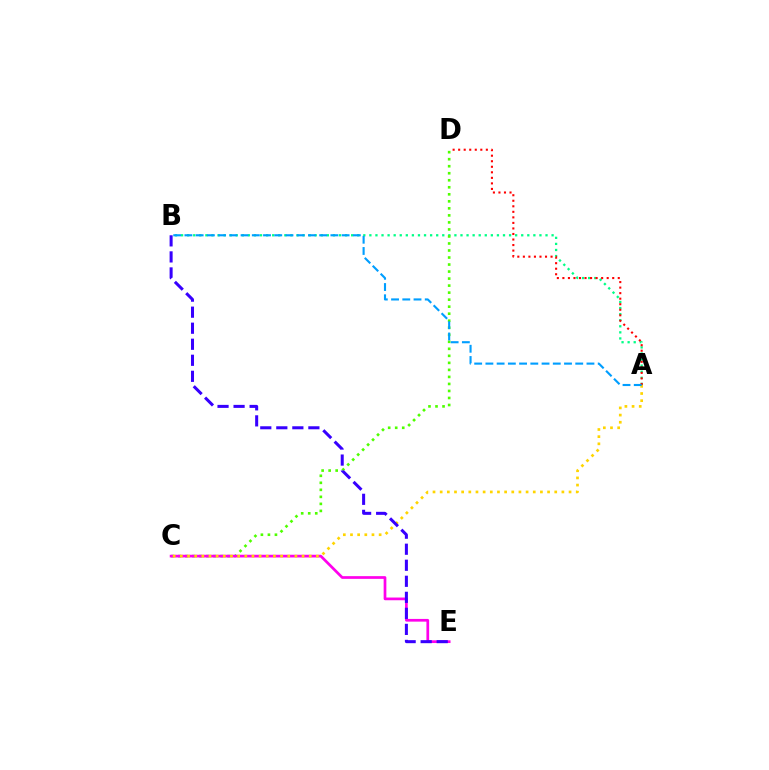{('A', 'B'): [{'color': '#00ff86', 'line_style': 'dotted', 'thickness': 1.65}, {'color': '#009eff', 'line_style': 'dashed', 'thickness': 1.53}], ('C', 'D'): [{'color': '#4fff00', 'line_style': 'dotted', 'thickness': 1.91}], ('C', 'E'): [{'color': '#ff00ed', 'line_style': 'solid', 'thickness': 1.95}], ('A', 'C'): [{'color': '#ffd500', 'line_style': 'dotted', 'thickness': 1.95}], ('A', 'D'): [{'color': '#ff0000', 'line_style': 'dotted', 'thickness': 1.5}], ('B', 'E'): [{'color': '#3700ff', 'line_style': 'dashed', 'thickness': 2.18}]}